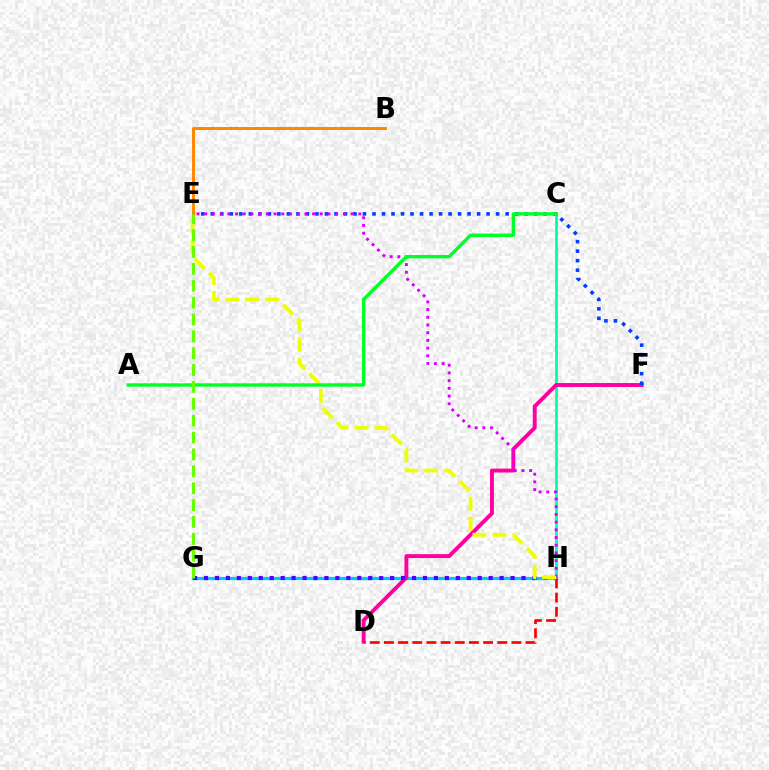{('G', 'H'): [{'color': '#00c7ff', 'line_style': 'solid', 'thickness': 2.32}, {'color': '#4f00ff', 'line_style': 'dotted', 'thickness': 2.97}], ('C', 'H'): [{'color': '#00ffaf', 'line_style': 'solid', 'thickness': 2.01}], ('D', 'F'): [{'color': '#ff00a0', 'line_style': 'solid', 'thickness': 2.81}], ('D', 'H'): [{'color': '#ff0000', 'line_style': 'dashed', 'thickness': 1.92}], ('E', 'F'): [{'color': '#003fff', 'line_style': 'dotted', 'thickness': 2.58}], ('E', 'H'): [{'color': '#d600ff', 'line_style': 'dotted', 'thickness': 2.09}, {'color': '#eeff00', 'line_style': 'dashed', 'thickness': 2.72}], ('A', 'C'): [{'color': '#00ff27', 'line_style': 'solid', 'thickness': 2.44}], ('B', 'E'): [{'color': '#ff8800', 'line_style': 'solid', 'thickness': 2.14}], ('E', 'G'): [{'color': '#66ff00', 'line_style': 'dashed', 'thickness': 2.29}]}